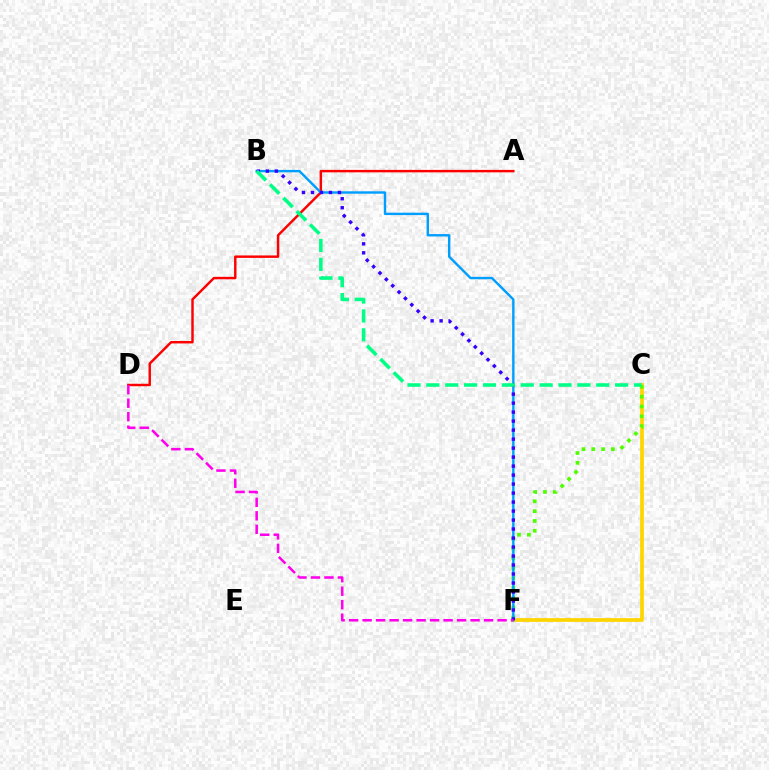{('A', 'D'): [{'color': '#ff0000', 'line_style': 'solid', 'thickness': 1.76}], ('C', 'F'): [{'color': '#ffd500', 'line_style': 'solid', 'thickness': 2.7}, {'color': '#4fff00', 'line_style': 'dotted', 'thickness': 2.67}], ('B', 'F'): [{'color': '#009eff', 'line_style': 'solid', 'thickness': 1.73}, {'color': '#3700ff', 'line_style': 'dotted', 'thickness': 2.44}], ('B', 'C'): [{'color': '#00ff86', 'line_style': 'dashed', 'thickness': 2.56}], ('D', 'F'): [{'color': '#ff00ed', 'line_style': 'dashed', 'thickness': 1.83}]}